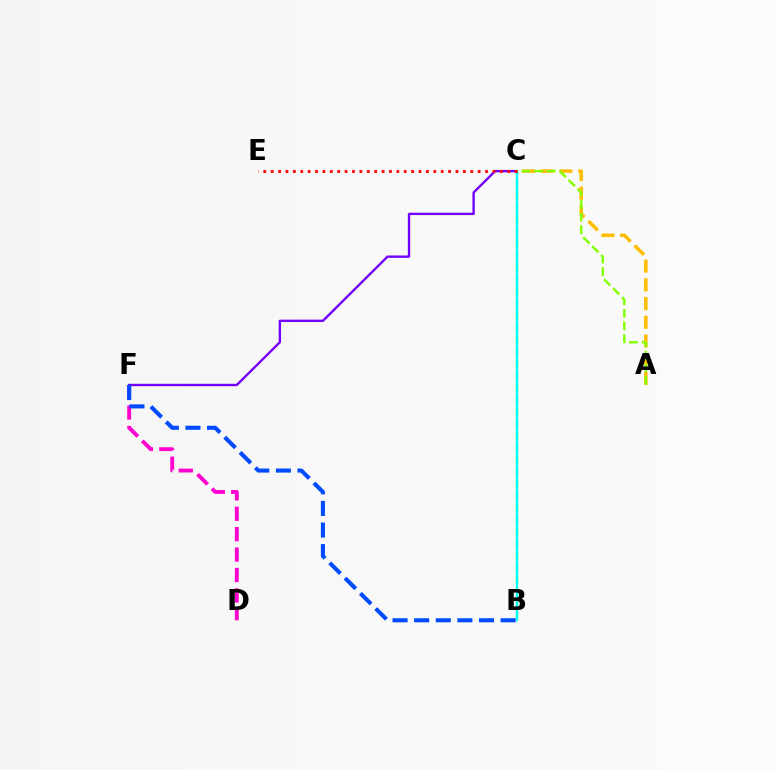{('B', 'C'): [{'color': '#00ff39', 'line_style': 'dashed', 'thickness': 1.63}, {'color': '#00fff6', 'line_style': 'solid', 'thickness': 1.61}], ('D', 'F'): [{'color': '#ff00cf', 'line_style': 'dashed', 'thickness': 2.77}], ('C', 'F'): [{'color': '#7200ff', 'line_style': 'solid', 'thickness': 1.7}], ('B', 'F'): [{'color': '#004bff', 'line_style': 'dashed', 'thickness': 2.94}], ('A', 'C'): [{'color': '#ffbd00', 'line_style': 'dashed', 'thickness': 2.54}, {'color': '#84ff00', 'line_style': 'dashed', 'thickness': 1.72}], ('C', 'E'): [{'color': '#ff0000', 'line_style': 'dotted', 'thickness': 2.01}]}